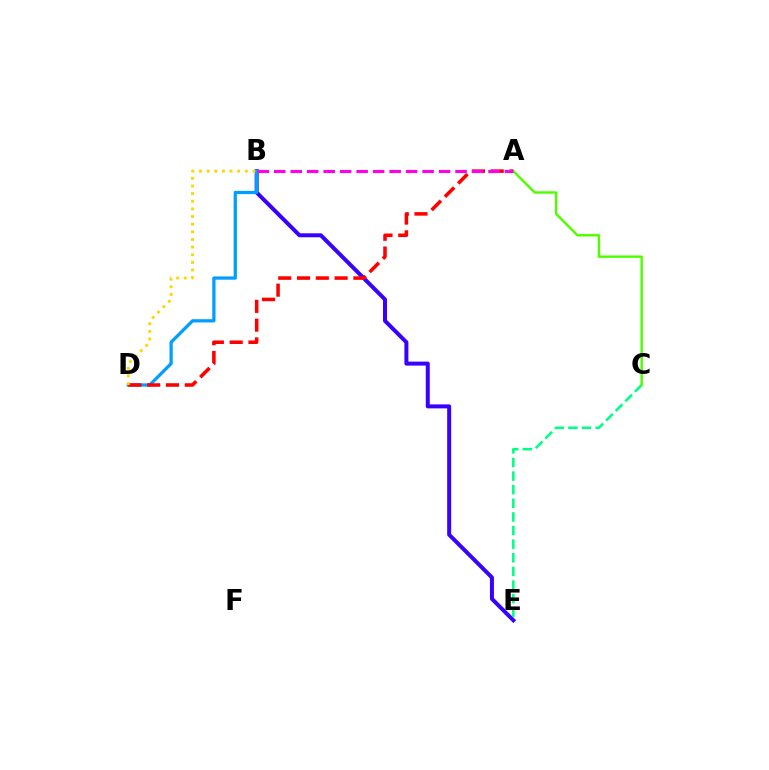{('B', 'E'): [{'color': '#3700ff', 'line_style': 'solid', 'thickness': 2.87}], ('B', 'D'): [{'color': '#009eff', 'line_style': 'solid', 'thickness': 2.34}, {'color': '#ffd500', 'line_style': 'dotted', 'thickness': 2.07}], ('A', 'D'): [{'color': '#ff0000', 'line_style': 'dashed', 'thickness': 2.55}], ('C', 'E'): [{'color': '#00ff86', 'line_style': 'dashed', 'thickness': 1.85}], ('A', 'C'): [{'color': '#4fff00', 'line_style': 'solid', 'thickness': 1.75}], ('A', 'B'): [{'color': '#ff00ed', 'line_style': 'dashed', 'thickness': 2.24}]}